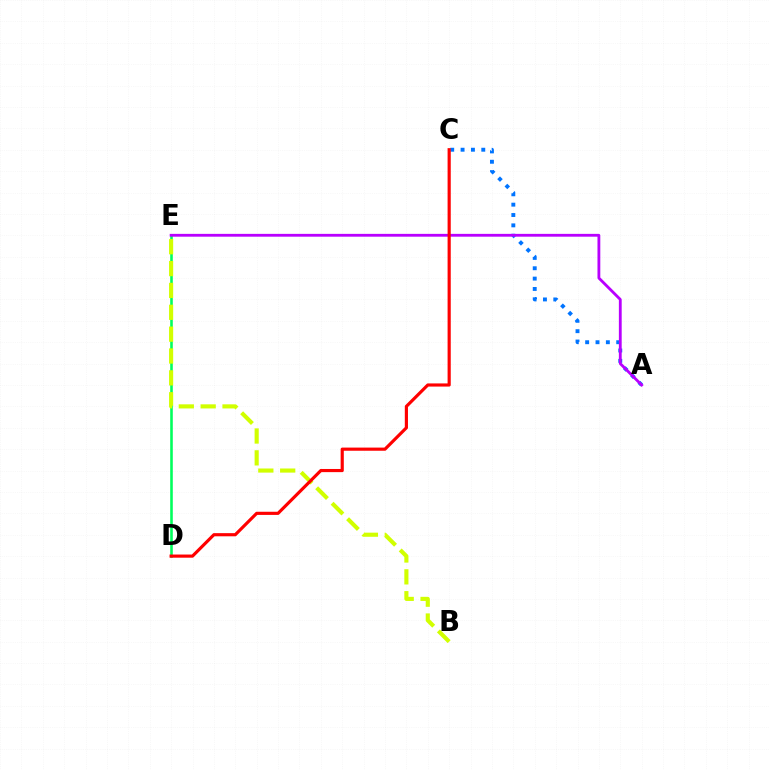{('D', 'E'): [{'color': '#00ff5c', 'line_style': 'solid', 'thickness': 1.86}], ('A', 'C'): [{'color': '#0074ff', 'line_style': 'dotted', 'thickness': 2.81}], ('A', 'E'): [{'color': '#b900ff', 'line_style': 'solid', 'thickness': 2.03}], ('B', 'E'): [{'color': '#d1ff00', 'line_style': 'dashed', 'thickness': 2.97}], ('C', 'D'): [{'color': '#ff0000', 'line_style': 'solid', 'thickness': 2.27}]}